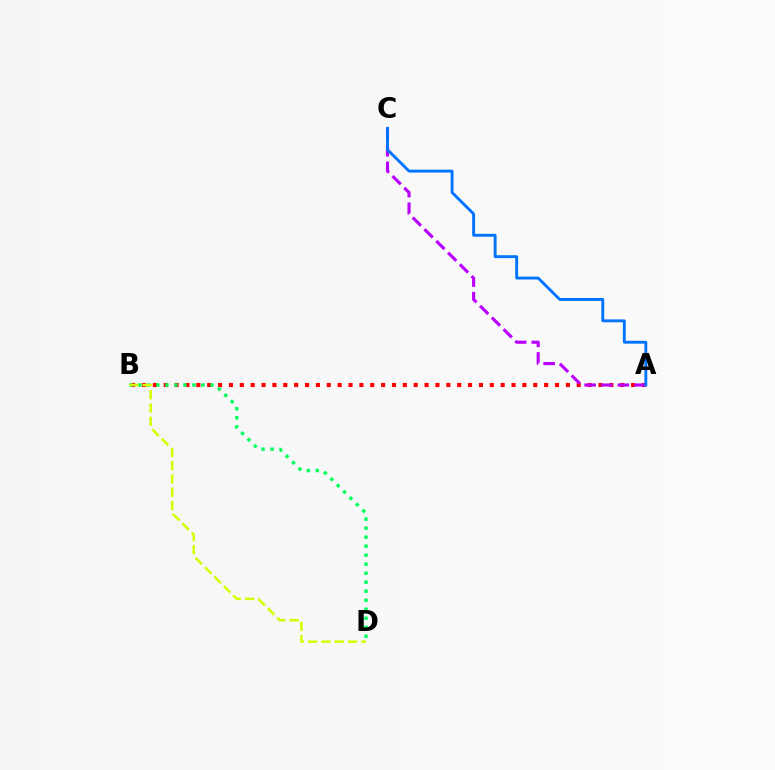{('A', 'B'): [{'color': '#ff0000', 'line_style': 'dotted', 'thickness': 2.95}], ('B', 'D'): [{'color': '#00ff5c', 'line_style': 'dotted', 'thickness': 2.45}, {'color': '#d1ff00', 'line_style': 'dashed', 'thickness': 1.81}], ('A', 'C'): [{'color': '#b900ff', 'line_style': 'dashed', 'thickness': 2.26}, {'color': '#0074ff', 'line_style': 'solid', 'thickness': 2.08}]}